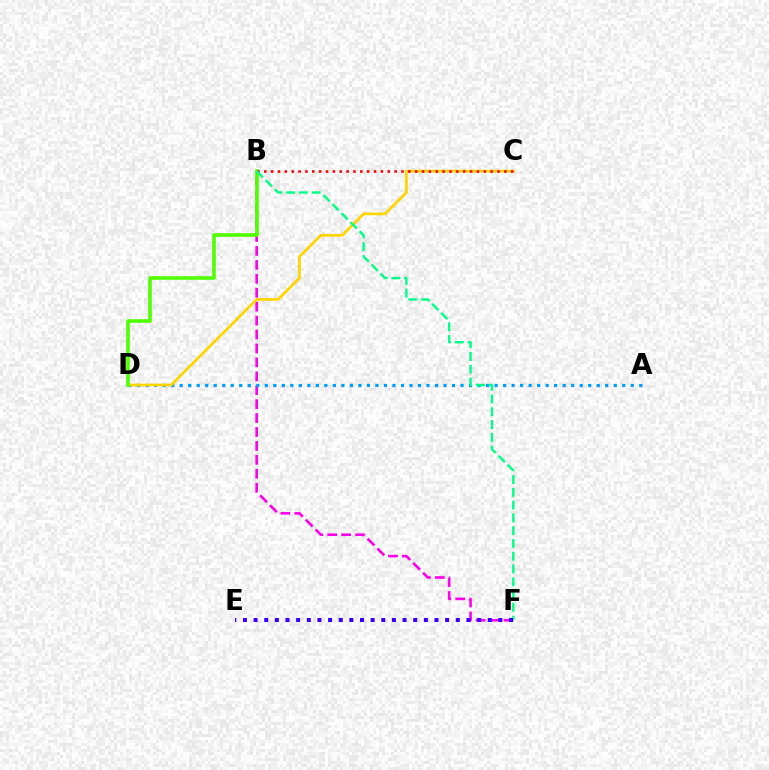{('B', 'F'): [{'color': '#ff00ed', 'line_style': 'dashed', 'thickness': 1.89}, {'color': '#00ff86', 'line_style': 'dashed', 'thickness': 1.74}], ('A', 'D'): [{'color': '#009eff', 'line_style': 'dotted', 'thickness': 2.31}], ('C', 'D'): [{'color': '#ffd500', 'line_style': 'solid', 'thickness': 1.98}], ('B', 'D'): [{'color': '#4fff00', 'line_style': 'solid', 'thickness': 2.59}], ('B', 'C'): [{'color': '#ff0000', 'line_style': 'dotted', 'thickness': 1.86}], ('E', 'F'): [{'color': '#3700ff', 'line_style': 'dotted', 'thickness': 2.89}]}